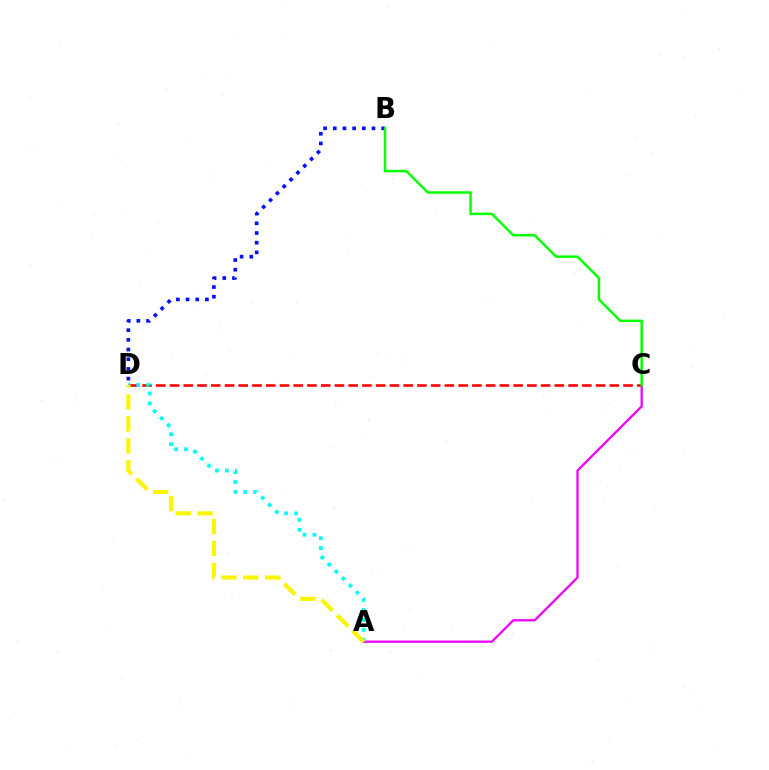{('C', 'D'): [{'color': '#ff0000', 'line_style': 'dashed', 'thickness': 1.87}], ('B', 'D'): [{'color': '#0010ff', 'line_style': 'dotted', 'thickness': 2.63}], ('A', 'C'): [{'color': '#ee00ff', 'line_style': 'solid', 'thickness': 1.63}], ('B', 'C'): [{'color': '#08ff00', 'line_style': 'solid', 'thickness': 1.8}], ('A', 'D'): [{'color': '#00fff6', 'line_style': 'dotted', 'thickness': 2.7}, {'color': '#fcf500', 'line_style': 'dashed', 'thickness': 2.98}]}